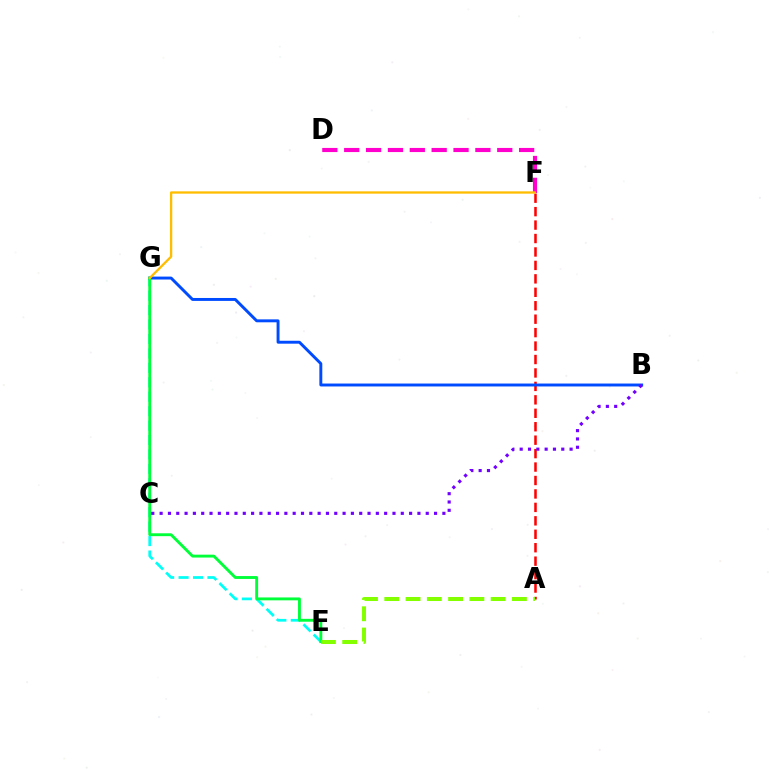{('A', 'F'): [{'color': '#ff0000', 'line_style': 'dashed', 'thickness': 1.83}], ('E', 'G'): [{'color': '#00fff6', 'line_style': 'dashed', 'thickness': 1.96}, {'color': '#00ff39', 'line_style': 'solid', 'thickness': 2.07}], ('D', 'F'): [{'color': '#ff00cf', 'line_style': 'dashed', 'thickness': 2.97}], ('B', 'G'): [{'color': '#004bff', 'line_style': 'solid', 'thickness': 2.11}], ('B', 'C'): [{'color': '#7200ff', 'line_style': 'dotted', 'thickness': 2.26}], ('A', 'E'): [{'color': '#84ff00', 'line_style': 'dashed', 'thickness': 2.89}], ('F', 'G'): [{'color': '#ffbd00', 'line_style': 'solid', 'thickness': 1.66}]}